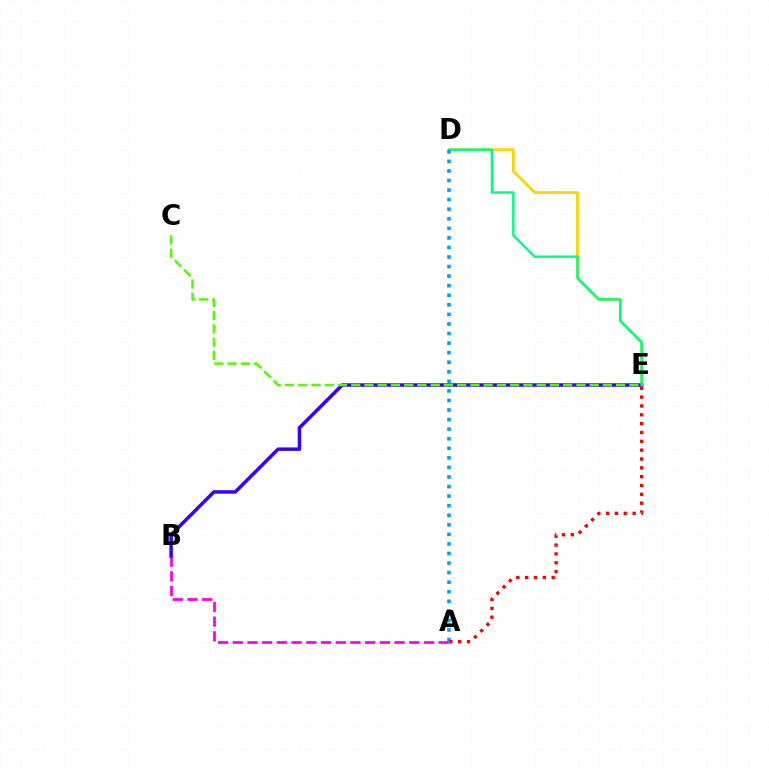{('D', 'E'): [{'color': '#ffd500', 'line_style': 'solid', 'thickness': 2.02}, {'color': '#00ff86', 'line_style': 'solid', 'thickness': 1.78}], ('A', 'B'): [{'color': '#ff00ed', 'line_style': 'dashed', 'thickness': 2.0}], ('B', 'E'): [{'color': '#3700ff', 'line_style': 'solid', 'thickness': 2.52}], ('A', 'D'): [{'color': '#009eff', 'line_style': 'dotted', 'thickness': 2.6}], ('C', 'E'): [{'color': '#4fff00', 'line_style': 'dashed', 'thickness': 1.8}], ('A', 'E'): [{'color': '#ff0000', 'line_style': 'dotted', 'thickness': 2.4}]}